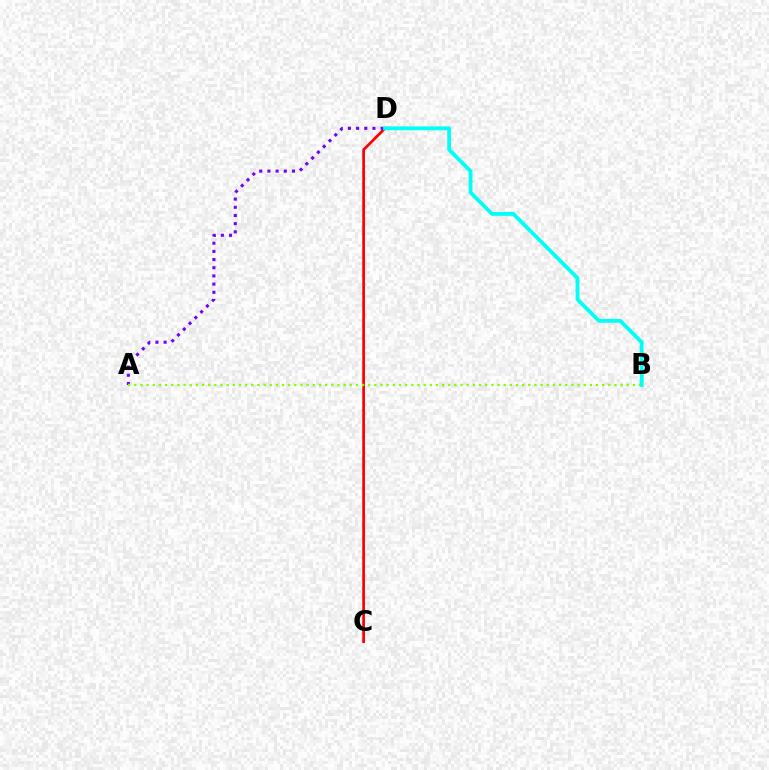{('C', 'D'): [{'color': '#ff0000', 'line_style': 'solid', 'thickness': 1.96}], ('A', 'D'): [{'color': '#7200ff', 'line_style': 'dotted', 'thickness': 2.22}], ('A', 'B'): [{'color': '#84ff00', 'line_style': 'dotted', 'thickness': 1.67}], ('B', 'D'): [{'color': '#00fff6', 'line_style': 'solid', 'thickness': 2.75}]}